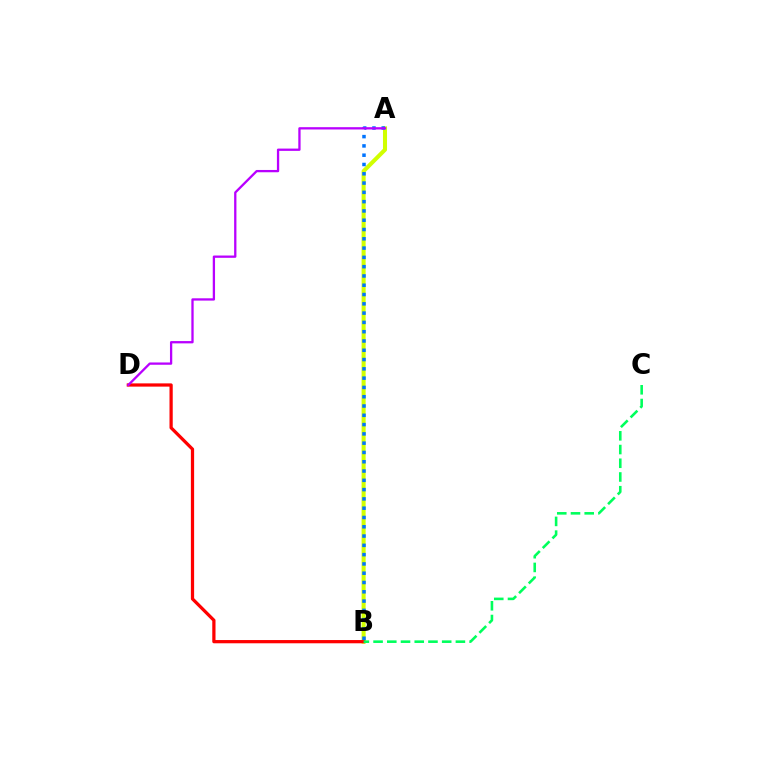{('A', 'B'): [{'color': '#d1ff00', 'line_style': 'solid', 'thickness': 2.91}, {'color': '#0074ff', 'line_style': 'dotted', 'thickness': 2.52}], ('B', 'D'): [{'color': '#ff0000', 'line_style': 'solid', 'thickness': 2.33}], ('B', 'C'): [{'color': '#00ff5c', 'line_style': 'dashed', 'thickness': 1.86}], ('A', 'D'): [{'color': '#b900ff', 'line_style': 'solid', 'thickness': 1.65}]}